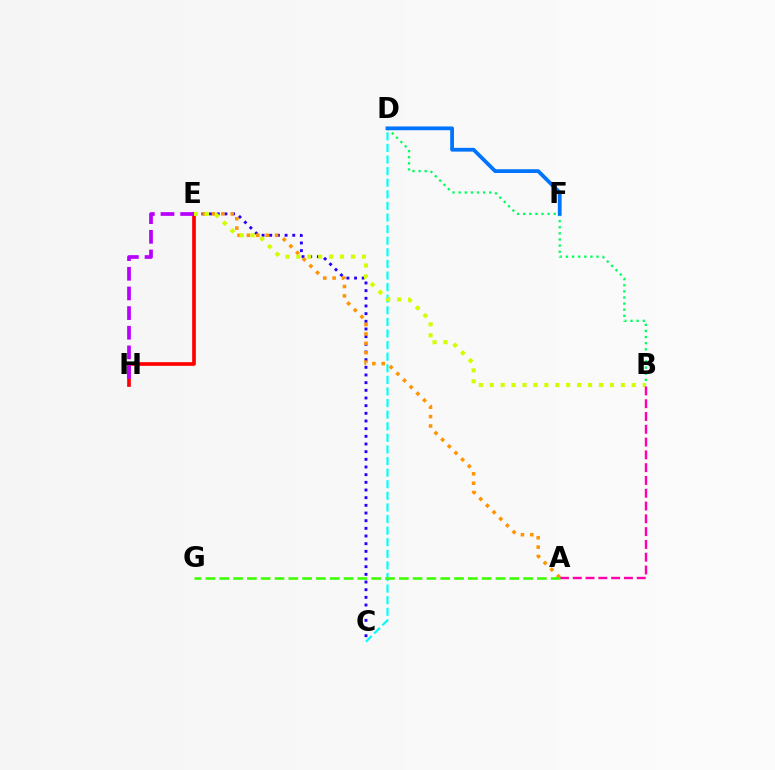{('C', 'E'): [{'color': '#2500ff', 'line_style': 'dotted', 'thickness': 2.08}], ('E', 'H'): [{'color': '#ff0000', 'line_style': 'solid', 'thickness': 2.64}, {'color': '#b900ff', 'line_style': 'dashed', 'thickness': 2.67}], ('C', 'D'): [{'color': '#00fff6', 'line_style': 'dashed', 'thickness': 1.58}], ('A', 'E'): [{'color': '#ff9400', 'line_style': 'dotted', 'thickness': 2.55}], ('B', 'D'): [{'color': '#00ff5c', 'line_style': 'dotted', 'thickness': 1.66}], ('D', 'F'): [{'color': '#0074ff', 'line_style': 'solid', 'thickness': 2.72}], ('B', 'E'): [{'color': '#d1ff00', 'line_style': 'dotted', 'thickness': 2.97}], ('A', 'B'): [{'color': '#ff00ac', 'line_style': 'dashed', 'thickness': 1.74}], ('A', 'G'): [{'color': '#3dff00', 'line_style': 'dashed', 'thickness': 1.88}]}